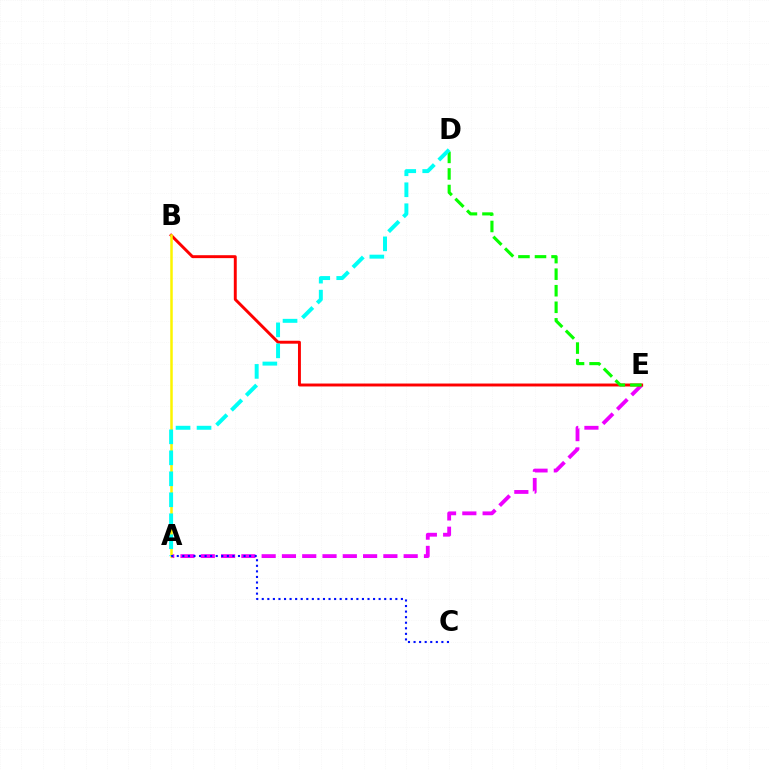{('A', 'E'): [{'color': '#ee00ff', 'line_style': 'dashed', 'thickness': 2.76}], ('B', 'E'): [{'color': '#ff0000', 'line_style': 'solid', 'thickness': 2.11}], ('A', 'B'): [{'color': '#fcf500', 'line_style': 'solid', 'thickness': 1.81}], ('D', 'E'): [{'color': '#08ff00', 'line_style': 'dashed', 'thickness': 2.25}], ('A', 'D'): [{'color': '#00fff6', 'line_style': 'dashed', 'thickness': 2.85}], ('A', 'C'): [{'color': '#0010ff', 'line_style': 'dotted', 'thickness': 1.51}]}